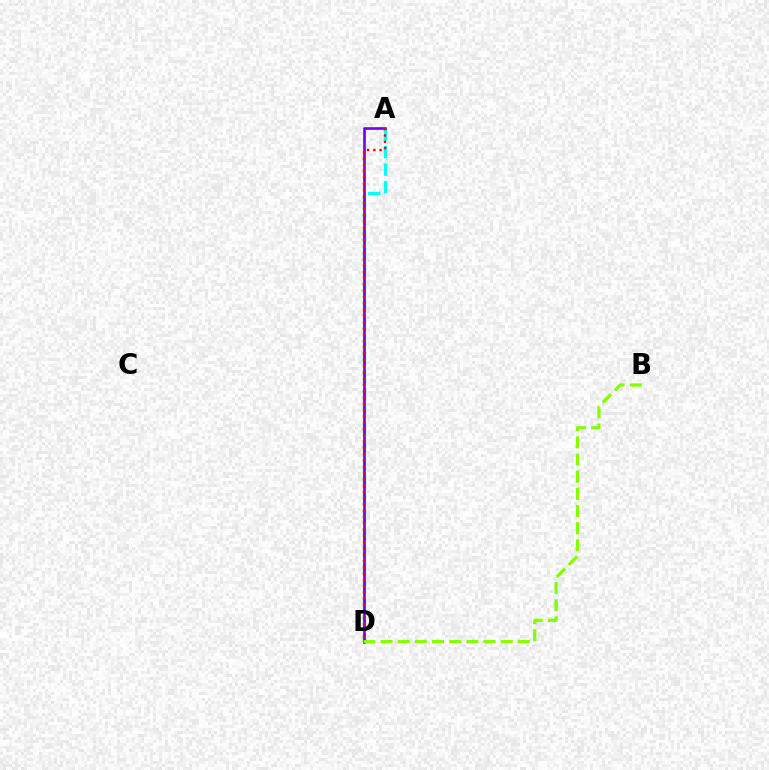{('A', 'D'): [{'color': '#00fff6', 'line_style': 'dashed', 'thickness': 2.38}, {'color': '#7200ff', 'line_style': 'solid', 'thickness': 1.91}, {'color': '#ff0000', 'line_style': 'dotted', 'thickness': 1.71}], ('B', 'D'): [{'color': '#84ff00', 'line_style': 'dashed', 'thickness': 2.33}]}